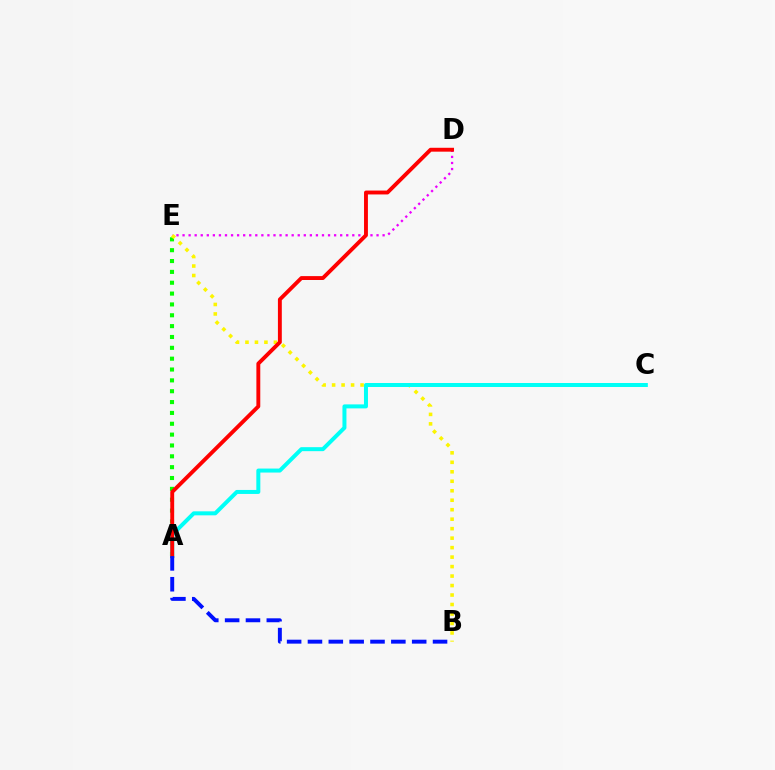{('D', 'E'): [{'color': '#ee00ff', 'line_style': 'dotted', 'thickness': 1.65}], ('A', 'E'): [{'color': '#08ff00', 'line_style': 'dotted', 'thickness': 2.95}], ('B', 'E'): [{'color': '#fcf500', 'line_style': 'dotted', 'thickness': 2.58}], ('A', 'C'): [{'color': '#00fff6', 'line_style': 'solid', 'thickness': 2.88}], ('A', 'D'): [{'color': '#ff0000', 'line_style': 'solid', 'thickness': 2.8}], ('A', 'B'): [{'color': '#0010ff', 'line_style': 'dashed', 'thickness': 2.83}]}